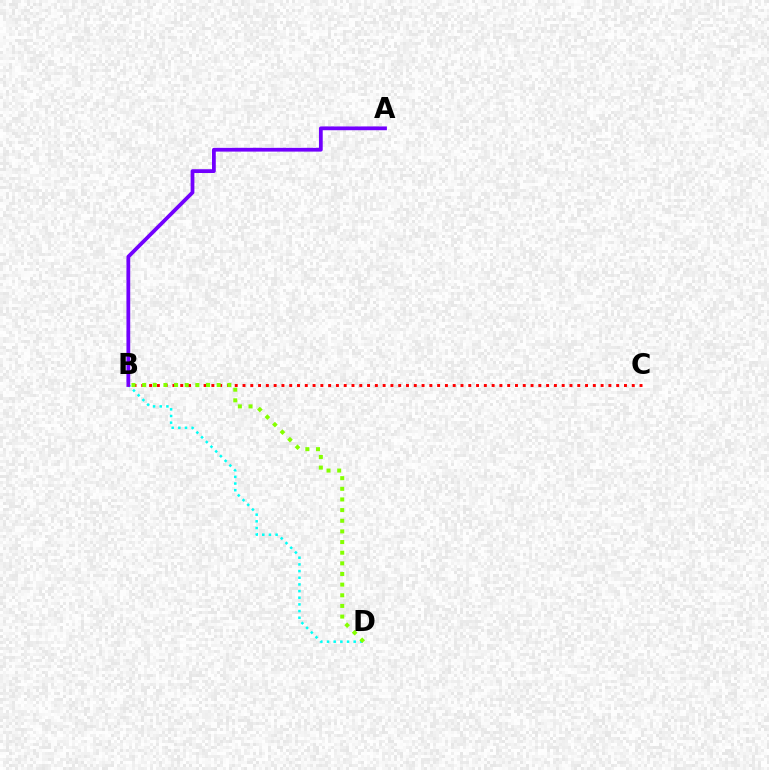{('B', 'D'): [{'color': '#00fff6', 'line_style': 'dotted', 'thickness': 1.81}, {'color': '#84ff00', 'line_style': 'dotted', 'thickness': 2.89}], ('A', 'B'): [{'color': '#7200ff', 'line_style': 'solid', 'thickness': 2.71}], ('B', 'C'): [{'color': '#ff0000', 'line_style': 'dotted', 'thickness': 2.12}]}